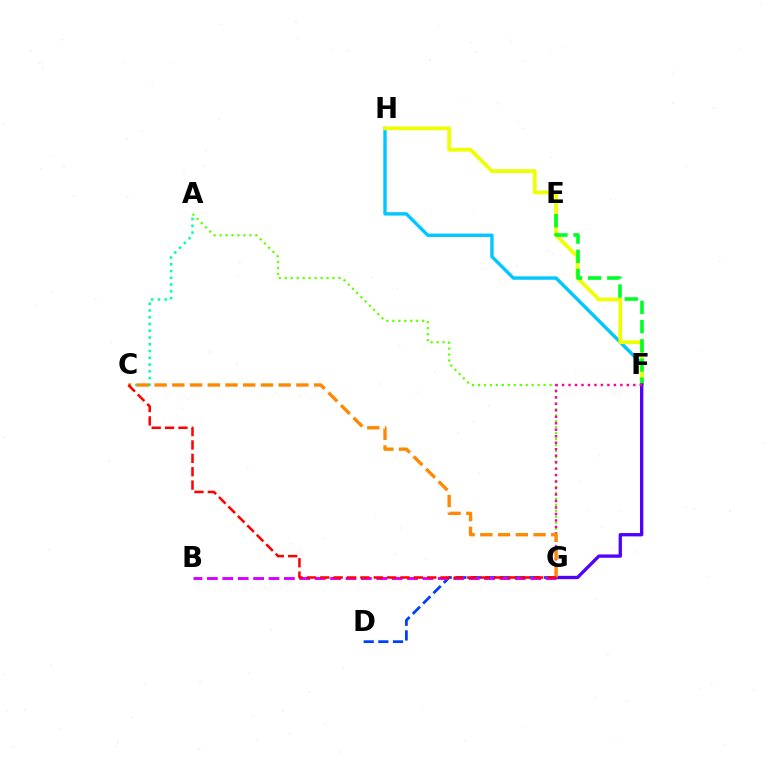{('F', 'H'): [{'color': '#00c7ff', 'line_style': 'solid', 'thickness': 2.44}, {'color': '#eeff00', 'line_style': 'solid', 'thickness': 2.71}], ('A', 'G'): [{'color': '#66ff00', 'line_style': 'dotted', 'thickness': 1.62}], ('E', 'F'): [{'color': '#00ff27', 'line_style': 'dashed', 'thickness': 2.61}], ('A', 'C'): [{'color': '#00ffaf', 'line_style': 'dotted', 'thickness': 1.84}], ('D', 'G'): [{'color': '#003fff', 'line_style': 'dashed', 'thickness': 1.99}], ('F', 'G'): [{'color': '#4f00ff', 'line_style': 'solid', 'thickness': 2.39}, {'color': '#ff00a0', 'line_style': 'dotted', 'thickness': 1.76}], ('C', 'G'): [{'color': '#ff8800', 'line_style': 'dashed', 'thickness': 2.41}, {'color': '#ff0000', 'line_style': 'dashed', 'thickness': 1.82}], ('B', 'G'): [{'color': '#d600ff', 'line_style': 'dashed', 'thickness': 2.09}]}